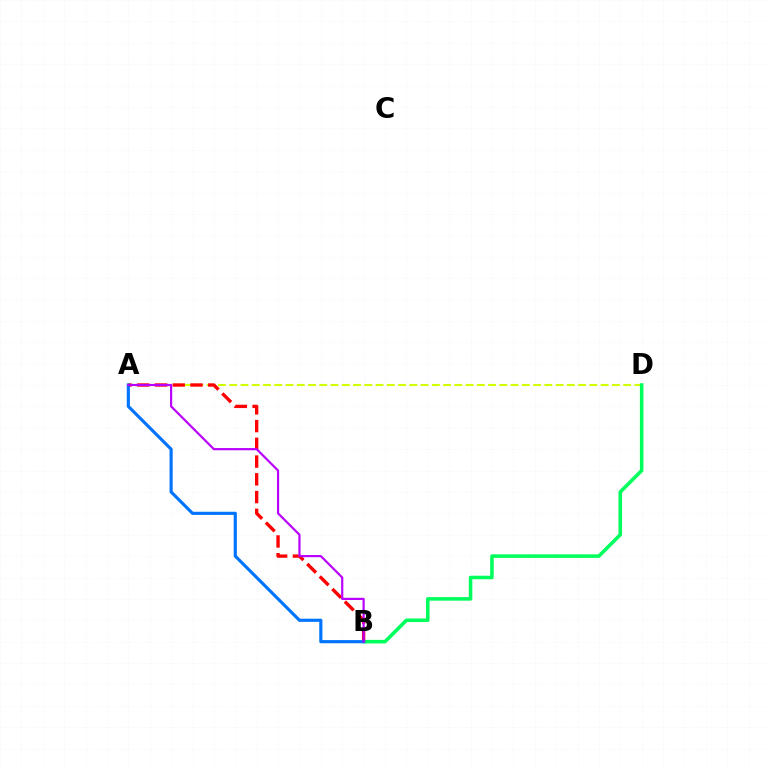{('A', 'D'): [{'color': '#d1ff00', 'line_style': 'dashed', 'thickness': 1.53}], ('B', 'D'): [{'color': '#00ff5c', 'line_style': 'solid', 'thickness': 2.56}], ('A', 'B'): [{'color': '#ff0000', 'line_style': 'dashed', 'thickness': 2.41}, {'color': '#0074ff', 'line_style': 'solid', 'thickness': 2.27}, {'color': '#b900ff', 'line_style': 'solid', 'thickness': 1.57}]}